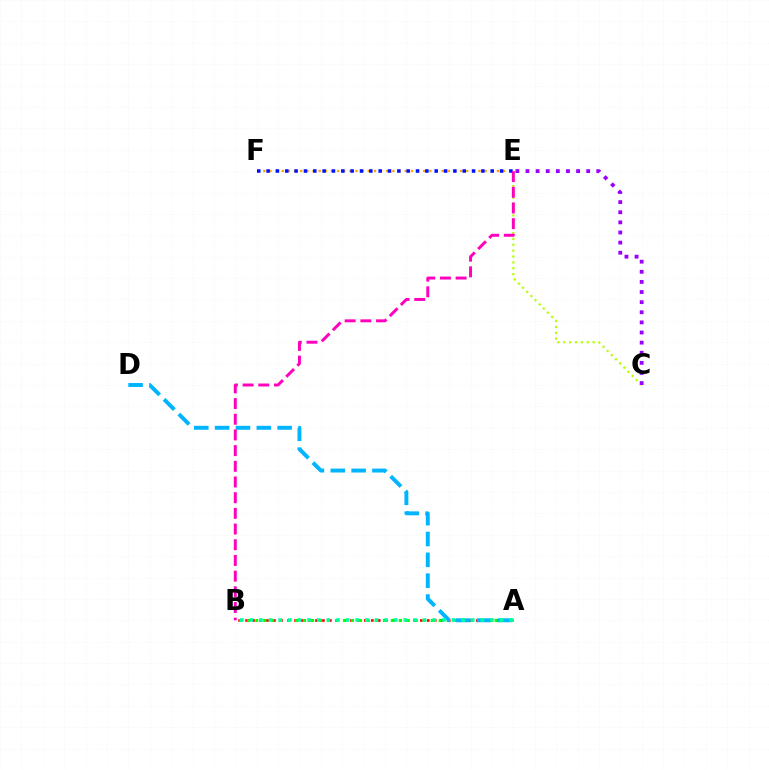{('C', 'E'): [{'color': '#b3ff00', 'line_style': 'dotted', 'thickness': 1.6}, {'color': '#9b00ff', 'line_style': 'dotted', 'thickness': 2.75}], ('A', 'B'): [{'color': '#ff0000', 'line_style': 'dotted', 'thickness': 1.9}, {'color': '#08ff00', 'line_style': 'dotted', 'thickness': 2.17}, {'color': '#00ff9d', 'line_style': 'dotted', 'thickness': 2.62}], ('A', 'D'): [{'color': '#00b5ff', 'line_style': 'dashed', 'thickness': 2.83}], ('E', 'F'): [{'color': '#ffa500', 'line_style': 'dotted', 'thickness': 1.67}, {'color': '#0010ff', 'line_style': 'dotted', 'thickness': 2.54}], ('B', 'E'): [{'color': '#ff00bd', 'line_style': 'dashed', 'thickness': 2.13}]}